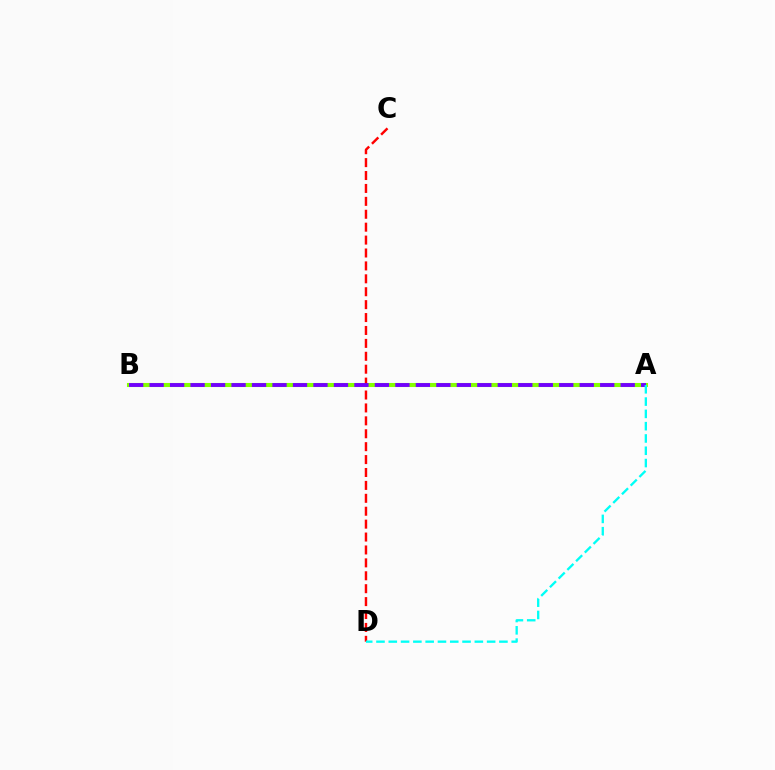{('A', 'B'): [{'color': '#84ff00', 'line_style': 'solid', 'thickness': 2.93}, {'color': '#7200ff', 'line_style': 'dashed', 'thickness': 2.78}], ('C', 'D'): [{'color': '#ff0000', 'line_style': 'dashed', 'thickness': 1.75}], ('A', 'D'): [{'color': '#00fff6', 'line_style': 'dashed', 'thickness': 1.67}]}